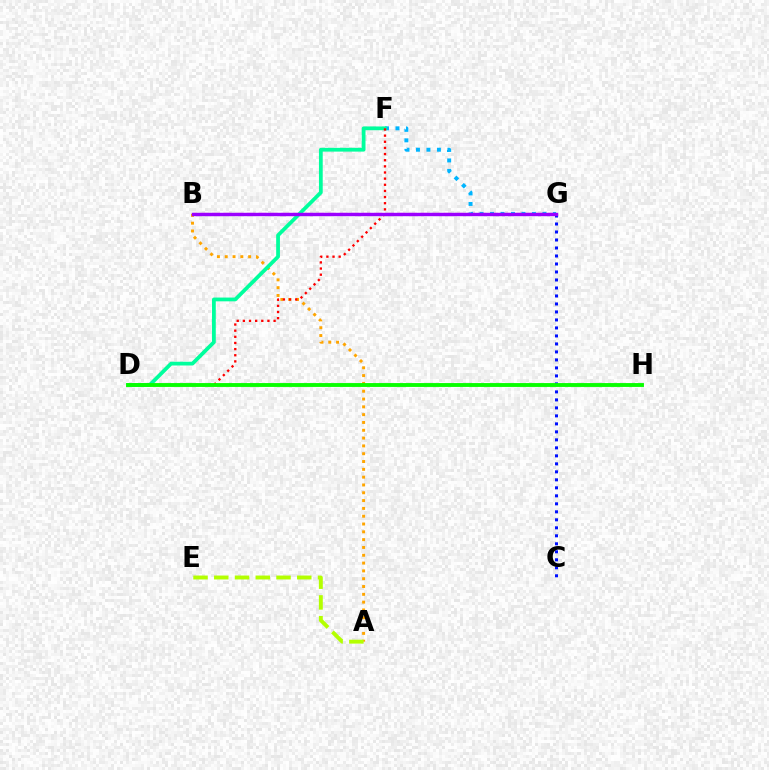{('C', 'G'): [{'color': '#0010ff', 'line_style': 'dotted', 'thickness': 2.17}], ('F', 'G'): [{'color': '#00b5ff', 'line_style': 'dotted', 'thickness': 2.85}], ('B', 'G'): [{'color': '#ff00bd', 'line_style': 'dashed', 'thickness': 1.57}, {'color': '#9b00ff', 'line_style': 'solid', 'thickness': 2.44}], ('A', 'B'): [{'color': '#ffa500', 'line_style': 'dotted', 'thickness': 2.12}], ('D', 'F'): [{'color': '#00ff9d', 'line_style': 'solid', 'thickness': 2.71}, {'color': '#ff0000', 'line_style': 'dotted', 'thickness': 1.67}], ('D', 'H'): [{'color': '#08ff00', 'line_style': 'solid', 'thickness': 2.78}], ('A', 'E'): [{'color': '#b3ff00', 'line_style': 'dashed', 'thickness': 2.82}]}